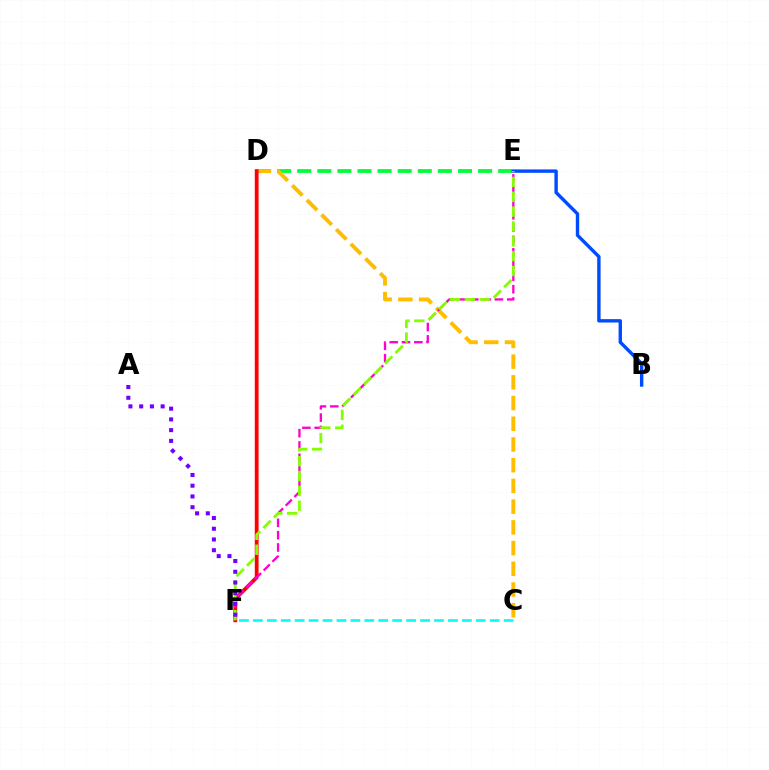{('D', 'E'): [{'color': '#00ff39', 'line_style': 'dashed', 'thickness': 2.73}], ('C', 'D'): [{'color': '#ffbd00', 'line_style': 'dashed', 'thickness': 2.81}], ('B', 'E'): [{'color': '#004bff', 'line_style': 'solid', 'thickness': 2.45}], ('D', 'F'): [{'color': '#ff0000', 'line_style': 'solid', 'thickness': 2.74}], ('E', 'F'): [{'color': '#ff00cf', 'line_style': 'dashed', 'thickness': 1.67}, {'color': '#84ff00', 'line_style': 'dashed', 'thickness': 2.02}], ('C', 'F'): [{'color': '#00fff6', 'line_style': 'dashed', 'thickness': 1.89}], ('A', 'F'): [{'color': '#7200ff', 'line_style': 'dotted', 'thickness': 2.92}]}